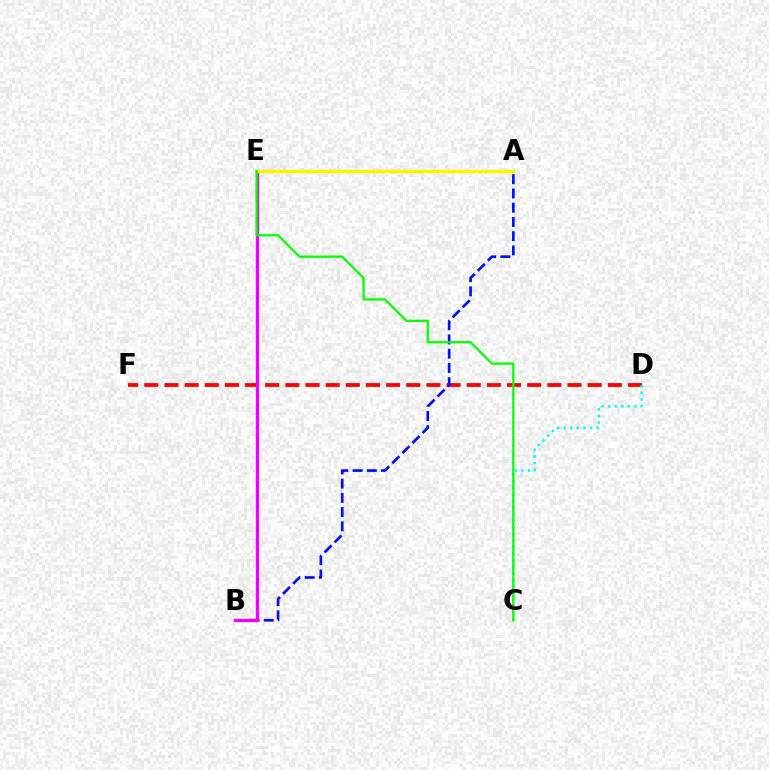{('D', 'F'): [{'color': '#ff0000', 'line_style': 'dashed', 'thickness': 2.74}], ('C', 'D'): [{'color': '#00fff6', 'line_style': 'dotted', 'thickness': 1.79}], ('A', 'B'): [{'color': '#0010ff', 'line_style': 'dashed', 'thickness': 1.93}], ('B', 'E'): [{'color': '#ee00ff', 'line_style': 'solid', 'thickness': 2.35}], ('A', 'E'): [{'color': '#fcf500', 'line_style': 'solid', 'thickness': 2.51}], ('C', 'E'): [{'color': '#08ff00', 'line_style': 'solid', 'thickness': 1.63}]}